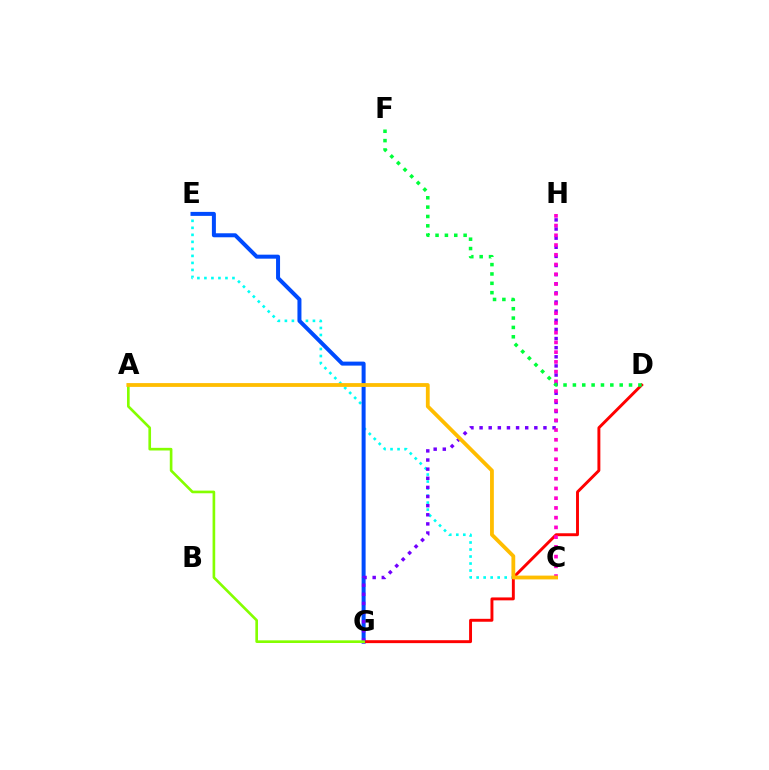{('C', 'E'): [{'color': '#00fff6', 'line_style': 'dotted', 'thickness': 1.91}], ('E', 'G'): [{'color': '#004bff', 'line_style': 'solid', 'thickness': 2.88}], ('D', 'G'): [{'color': '#ff0000', 'line_style': 'solid', 'thickness': 2.1}], ('G', 'H'): [{'color': '#7200ff', 'line_style': 'dotted', 'thickness': 2.48}], ('C', 'H'): [{'color': '#ff00cf', 'line_style': 'dotted', 'thickness': 2.65}], ('A', 'G'): [{'color': '#84ff00', 'line_style': 'solid', 'thickness': 1.91}], ('A', 'C'): [{'color': '#ffbd00', 'line_style': 'solid', 'thickness': 2.74}], ('D', 'F'): [{'color': '#00ff39', 'line_style': 'dotted', 'thickness': 2.54}]}